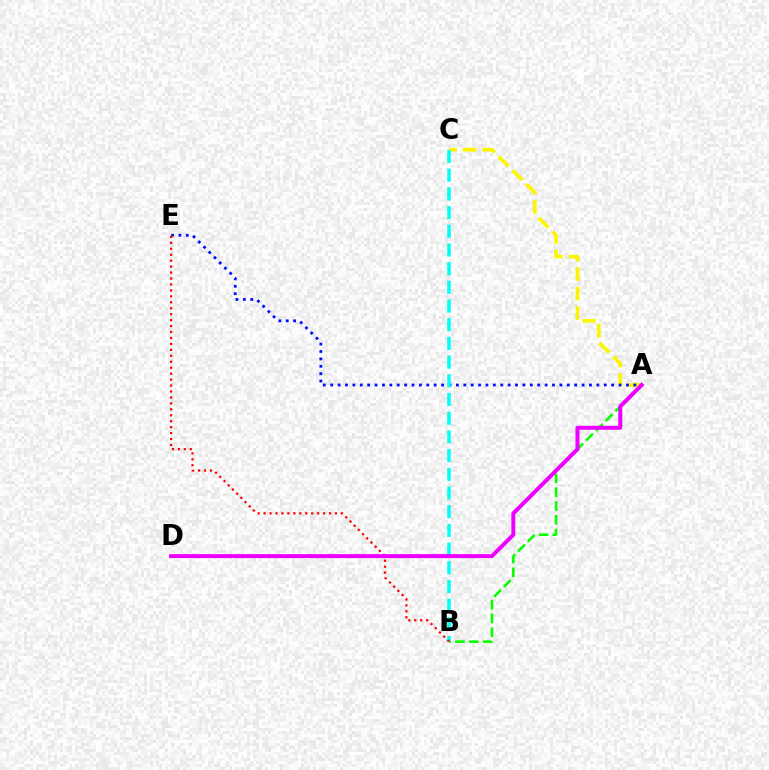{('A', 'B'): [{'color': '#08ff00', 'line_style': 'dashed', 'thickness': 1.87}], ('A', 'C'): [{'color': '#fcf500', 'line_style': 'dashed', 'thickness': 2.64}], ('A', 'E'): [{'color': '#0010ff', 'line_style': 'dotted', 'thickness': 2.01}], ('B', 'C'): [{'color': '#00fff6', 'line_style': 'dashed', 'thickness': 2.54}], ('B', 'E'): [{'color': '#ff0000', 'line_style': 'dotted', 'thickness': 1.62}], ('A', 'D'): [{'color': '#ee00ff', 'line_style': 'solid', 'thickness': 2.87}]}